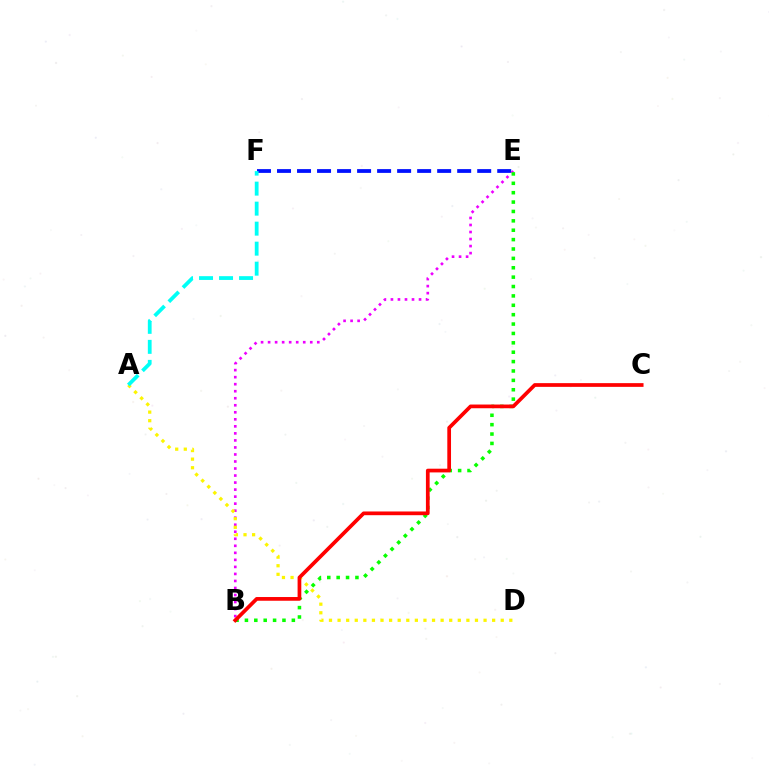{('E', 'F'): [{'color': '#0010ff', 'line_style': 'dashed', 'thickness': 2.72}], ('B', 'E'): [{'color': '#ee00ff', 'line_style': 'dotted', 'thickness': 1.91}, {'color': '#08ff00', 'line_style': 'dotted', 'thickness': 2.55}], ('A', 'D'): [{'color': '#fcf500', 'line_style': 'dotted', 'thickness': 2.33}], ('B', 'C'): [{'color': '#ff0000', 'line_style': 'solid', 'thickness': 2.68}], ('A', 'F'): [{'color': '#00fff6', 'line_style': 'dashed', 'thickness': 2.72}]}